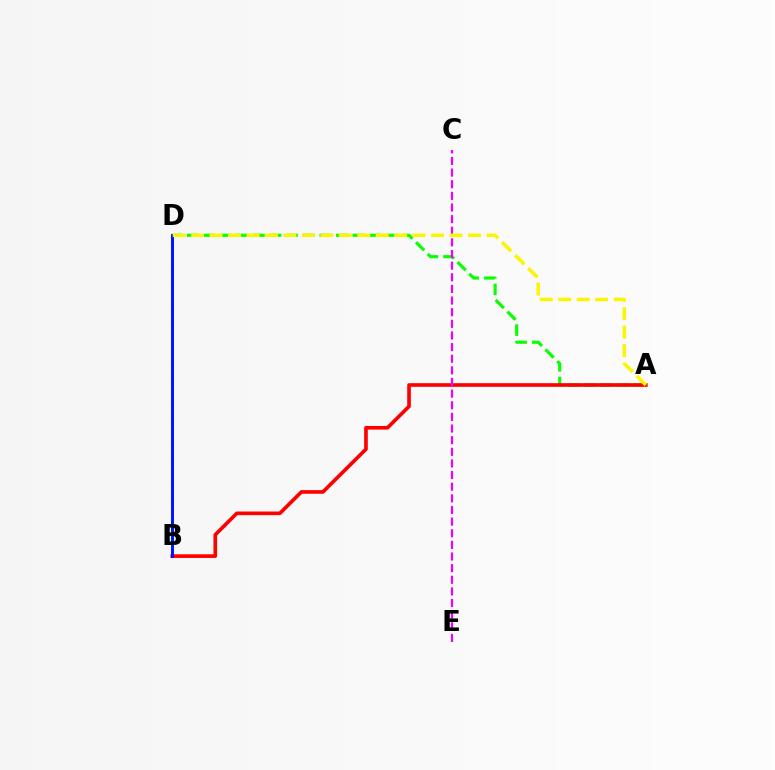{('A', 'D'): [{'color': '#08ff00', 'line_style': 'dashed', 'thickness': 2.25}, {'color': '#fcf500', 'line_style': 'dashed', 'thickness': 2.51}], ('B', 'D'): [{'color': '#00fff6', 'line_style': 'dashed', 'thickness': 1.82}, {'color': '#0010ff', 'line_style': 'solid', 'thickness': 2.1}], ('A', 'B'): [{'color': '#ff0000', 'line_style': 'solid', 'thickness': 2.63}], ('C', 'E'): [{'color': '#ee00ff', 'line_style': 'dashed', 'thickness': 1.58}]}